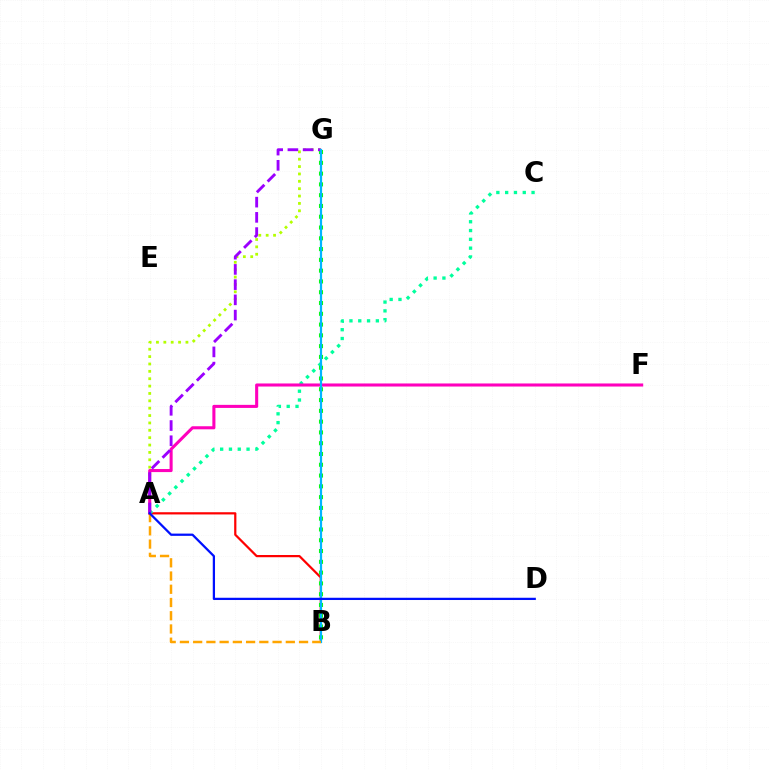{('A', 'B'): [{'color': '#ff0000', 'line_style': 'solid', 'thickness': 1.6}, {'color': '#ffa500', 'line_style': 'dashed', 'thickness': 1.8}], ('A', 'G'): [{'color': '#b3ff00', 'line_style': 'dotted', 'thickness': 2.0}, {'color': '#9b00ff', 'line_style': 'dashed', 'thickness': 2.07}], ('A', 'C'): [{'color': '#00ff9d', 'line_style': 'dotted', 'thickness': 2.39}], ('B', 'G'): [{'color': '#08ff00', 'line_style': 'dotted', 'thickness': 2.93}, {'color': '#00b5ff', 'line_style': 'solid', 'thickness': 1.6}], ('A', 'F'): [{'color': '#ff00bd', 'line_style': 'solid', 'thickness': 2.21}], ('A', 'D'): [{'color': '#0010ff', 'line_style': 'solid', 'thickness': 1.62}]}